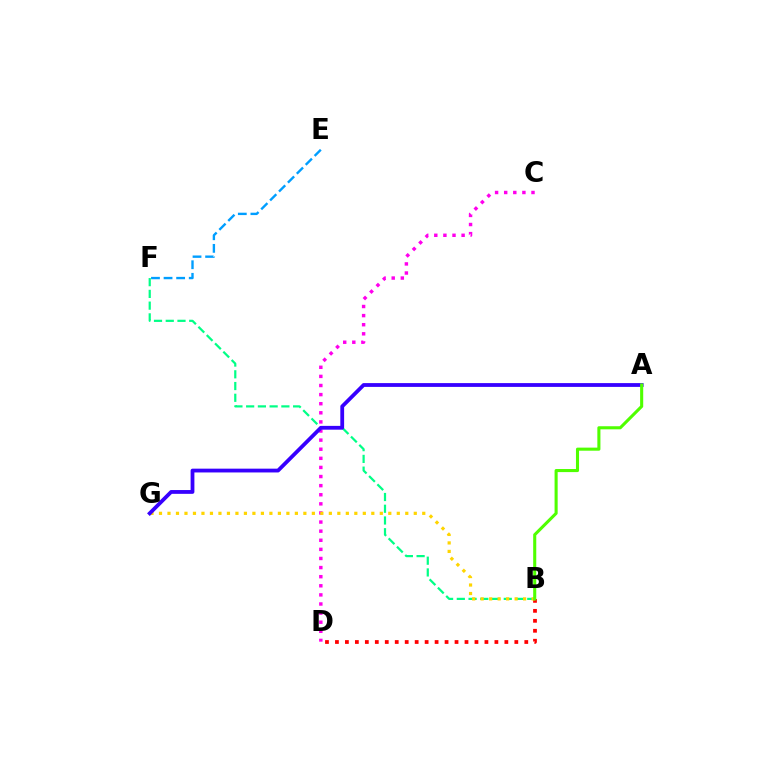{('B', 'D'): [{'color': '#ff0000', 'line_style': 'dotted', 'thickness': 2.71}], ('C', 'D'): [{'color': '#ff00ed', 'line_style': 'dotted', 'thickness': 2.47}], ('E', 'F'): [{'color': '#009eff', 'line_style': 'dashed', 'thickness': 1.71}], ('B', 'F'): [{'color': '#00ff86', 'line_style': 'dashed', 'thickness': 1.6}], ('B', 'G'): [{'color': '#ffd500', 'line_style': 'dotted', 'thickness': 2.31}], ('A', 'G'): [{'color': '#3700ff', 'line_style': 'solid', 'thickness': 2.73}], ('A', 'B'): [{'color': '#4fff00', 'line_style': 'solid', 'thickness': 2.22}]}